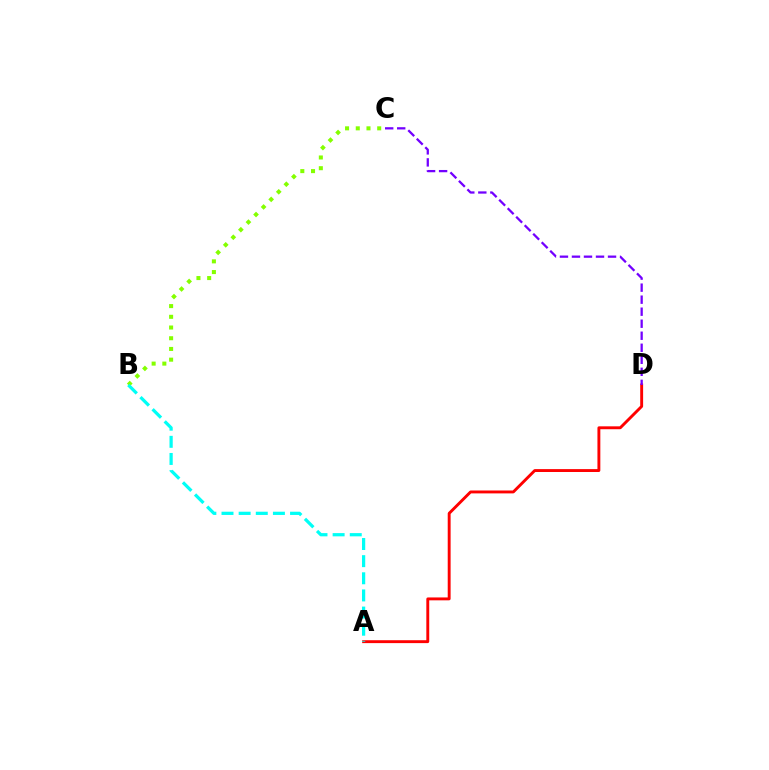{('A', 'D'): [{'color': '#ff0000', 'line_style': 'solid', 'thickness': 2.09}], ('B', 'C'): [{'color': '#84ff00', 'line_style': 'dotted', 'thickness': 2.91}], ('C', 'D'): [{'color': '#7200ff', 'line_style': 'dashed', 'thickness': 1.63}], ('A', 'B'): [{'color': '#00fff6', 'line_style': 'dashed', 'thickness': 2.33}]}